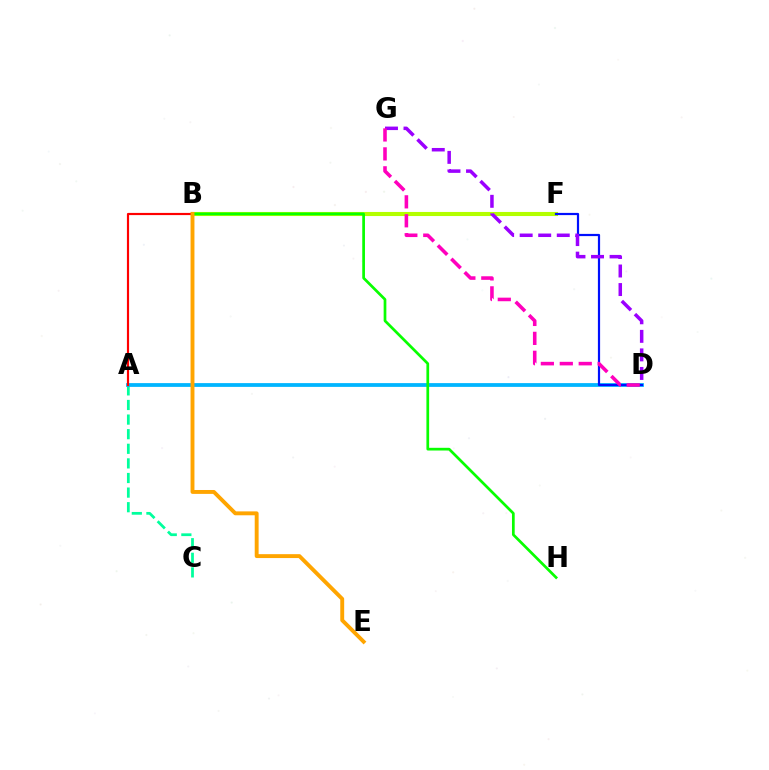{('A', 'C'): [{'color': '#00ff9d', 'line_style': 'dashed', 'thickness': 1.98}], ('B', 'F'): [{'color': '#b3ff00', 'line_style': 'solid', 'thickness': 2.94}], ('A', 'D'): [{'color': '#00b5ff', 'line_style': 'solid', 'thickness': 2.72}], ('D', 'F'): [{'color': '#0010ff', 'line_style': 'solid', 'thickness': 1.59}], ('D', 'G'): [{'color': '#9b00ff', 'line_style': 'dashed', 'thickness': 2.52}, {'color': '#ff00bd', 'line_style': 'dashed', 'thickness': 2.57}], ('A', 'B'): [{'color': '#ff0000', 'line_style': 'solid', 'thickness': 1.57}], ('B', 'H'): [{'color': '#08ff00', 'line_style': 'solid', 'thickness': 1.95}], ('B', 'E'): [{'color': '#ffa500', 'line_style': 'solid', 'thickness': 2.8}]}